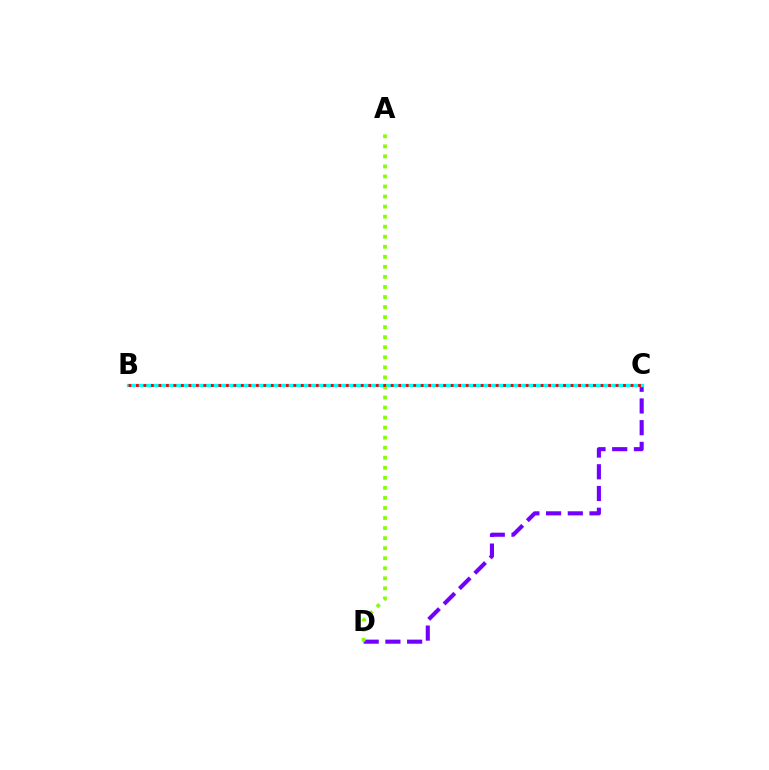{('C', 'D'): [{'color': '#7200ff', 'line_style': 'dashed', 'thickness': 2.95}], ('B', 'C'): [{'color': '#00fff6', 'line_style': 'solid', 'thickness': 2.38}, {'color': '#ff0000', 'line_style': 'dotted', 'thickness': 2.04}], ('A', 'D'): [{'color': '#84ff00', 'line_style': 'dotted', 'thickness': 2.73}]}